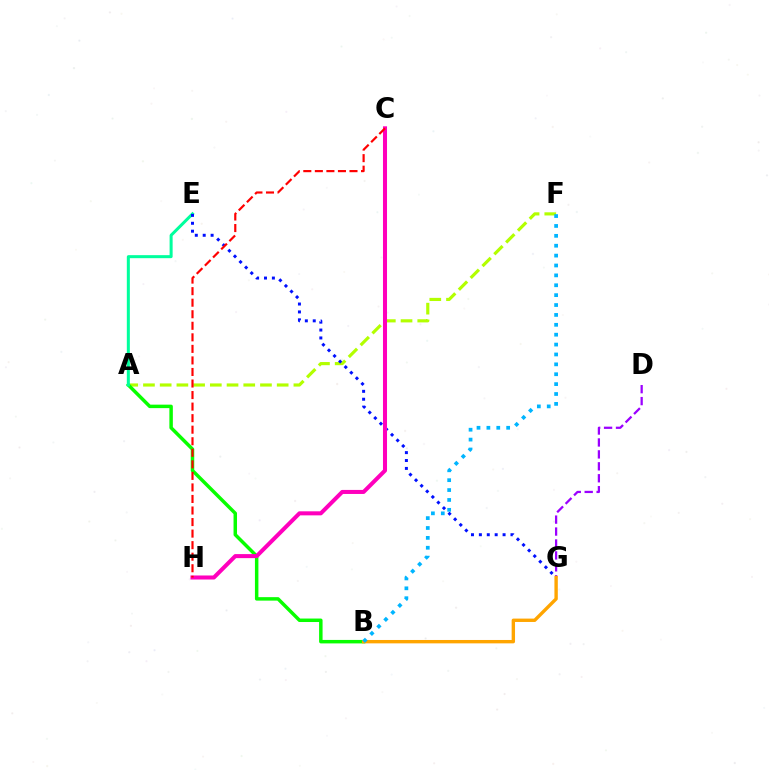{('A', 'F'): [{'color': '#b3ff00', 'line_style': 'dashed', 'thickness': 2.27}], ('D', 'G'): [{'color': '#9b00ff', 'line_style': 'dashed', 'thickness': 1.62}], ('A', 'B'): [{'color': '#08ff00', 'line_style': 'solid', 'thickness': 2.5}], ('A', 'E'): [{'color': '#00ff9d', 'line_style': 'solid', 'thickness': 2.18}], ('E', 'G'): [{'color': '#0010ff', 'line_style': 'dotted', 'thickness': 2.15}], ('C', 'H'): [{'color': '#ff00bd', 'line_style': 'solid', 'thickness': 2.91}, {'color': '#ff0000', 'line_style': 'dashed', 'thickness': 1.57}], ('B', 'G'): [{'color': '#ffa500', 'line_style': 'solid', 'thickness': 2.43}], ('B', 'F'): [{'color': '#00b5ff', 'line_style': 'dotted', 'thickness': 2.69}]}